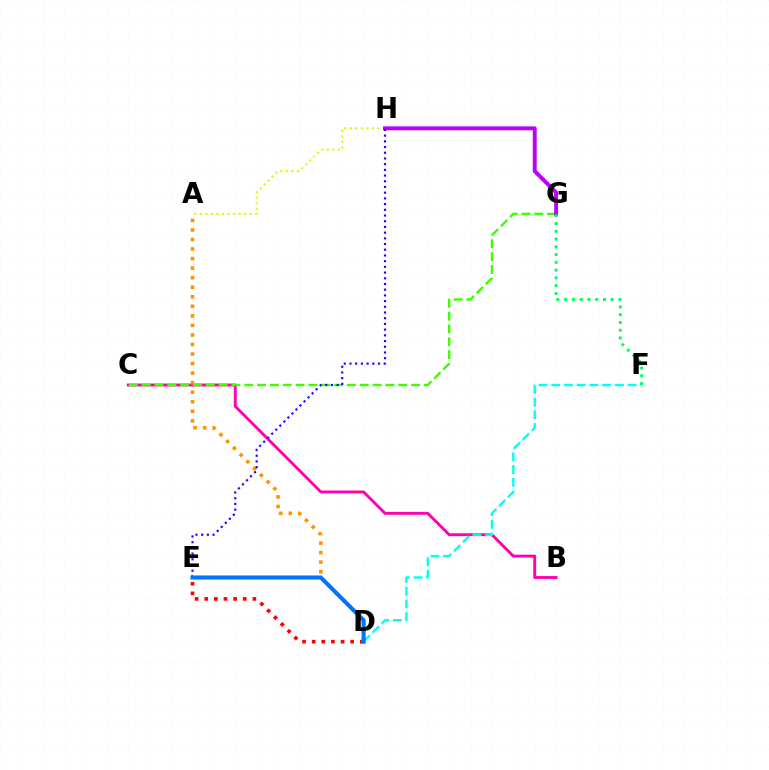{('B', 'C'): [{'color': '#ff00ac', 'line_style': 'solid', 'thickness': 2.07}], ('D', 'F'): [{'color': '#00fff6', 'line_style': 'dashed', 'thickness': 1.73}], ('D', 'E'): [{'color': '#ff0000', 'line_style': 'dotted', 'thickness': 2.62}, {'color': '#0074ff', 'line_style': 'solid', 'thickness': 2.93}], ('C', 'G'): [{'color': '#3dff00', 'line_style': 'dashed', 'thickness': 1.74}], ('A', 'H'): [{'color': '#d1ff00', 'line_style': 'dotted', 'thickness': 1.5}], ('G', 'H'): [{'color': '#b900ff', 'line_style': 'solid', 'thickness': 2.83}], ('A', 'D'): [{'color': '#ff9400', 'line_style': 'dotted', 'thickness': 2.59}], ('E', 'H'): [{'color': '#2500ff', 'line_style': 'dotted', 'thickness': 1.55}], ('F', 'G'): [{'color': '#00ff5c', 'line_style': 'dotted', 'thickness': 2.11}]}